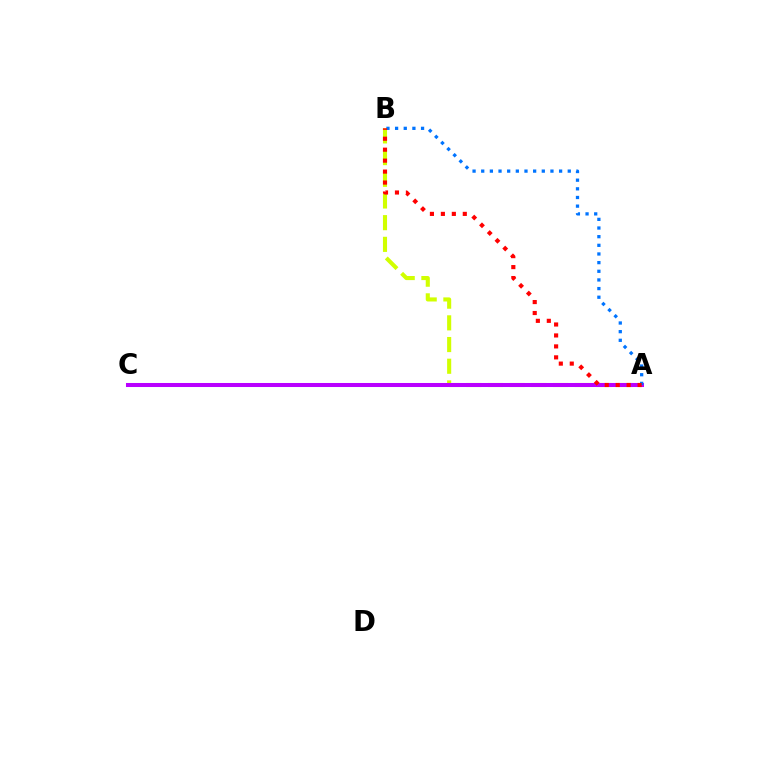{('A', 'B'): [{'color': '#d1ff00', 'line_style': 'dashed', 'thickness': 2.95}, {'color': '#0074ff', 'line_style': 'dotted', 'thickness': 2.35}, {'color': '#ff0000', 'line_style': 'dotted', 'thickness': 2.98}], ('A', 'C'): [{'color': '#00ff5c', 'line_style': 'solid', 'thickness': 2.63}, {'color': '#b900ff', 'line_style': 'solid', 'thickness': 2.9}]}